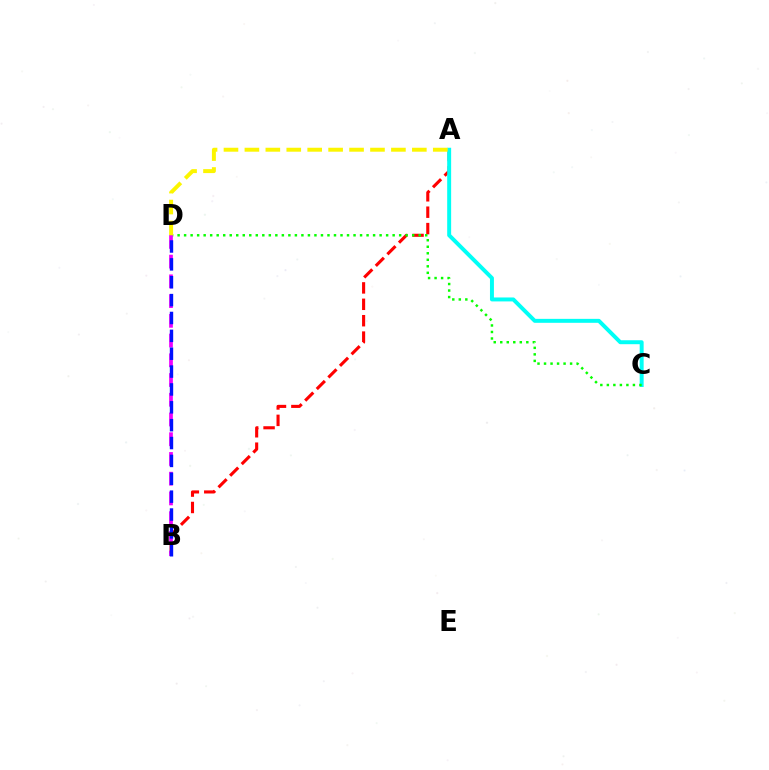{('A', 'B'): [{'color': '#ff0000', 'line_style': 'dashed', 'thickness': 2.23}], ('A', 'C'): [{'color': '#00fff6', 'line_style': 'solid', 'thickness': 2.84}], ('C', 'D'): [{'color': '#08ff00', 'line_style': 'dotted', 'thickness': 1.77}], ('B', 'D'): [{'color': '#ee00ff', 'line_style': 'dashed', 'thickness': 2.68}, {'color': '#0010ff', 'line_style': 'dashed', 'thickness': 2.43}], ('A', 'D'): [{'color': '#fcf500', 'line_style': 'dashed', 'thickness': 2.84}]}